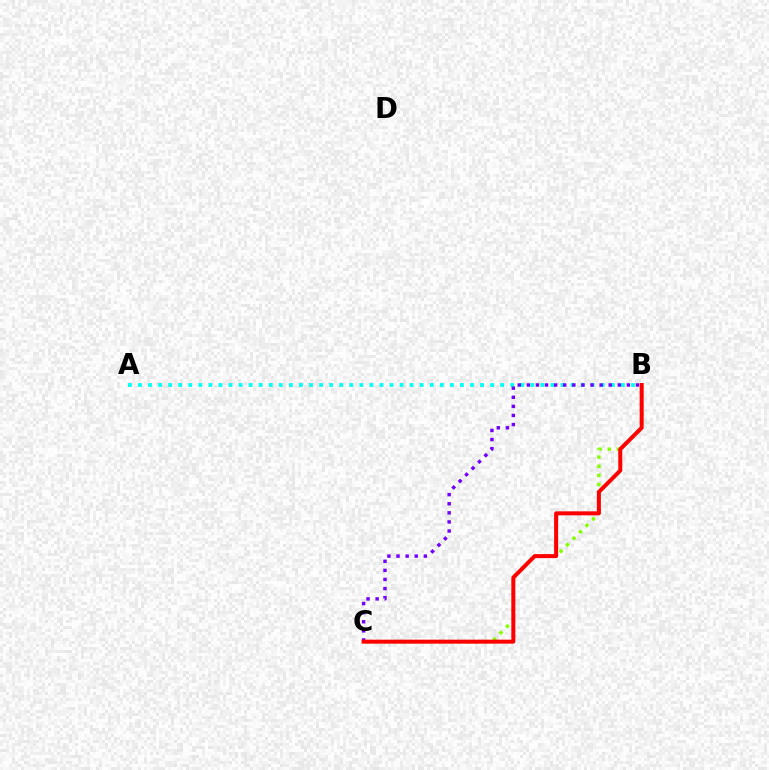{('B', 'C'): [{'color': '#84ff00', 'line_style': 'dotted', 'thickness': 2.49}, {'color': '#7200ff', 'line_style': 'dotted', 'thickness': 2.47}, {'color': '#ff0000', 'line_style': 'solid', 'thickness': 2.88}], ('A', 'B'): [{'color': '#00fff6', 'line_style': 'dotted', 'thickness': 2.73}]}